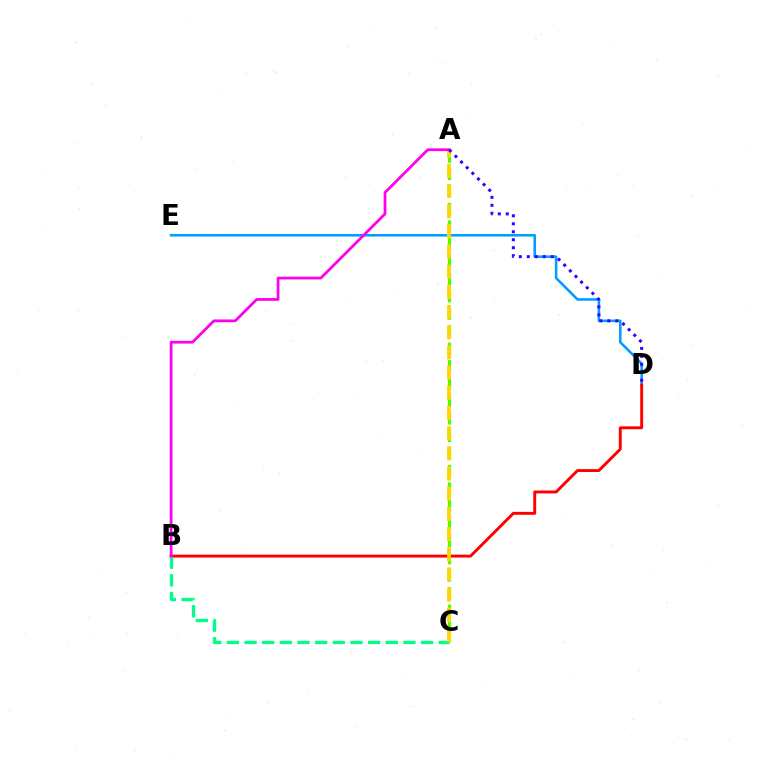{('D', 'E'): [{'color': '#009eff', 'line_style': 'solid', 'thickness': 1.85}], ('A', 'C'): [{'color': '#4fff00', 'line_style': 'dashed', 'thickness': 2.37}, {'color': '#ffd500', 'line_style': 'dashed', 'thickness': 2.74}], ('B', 'D'): [{'color': '#ff0000', 'line_style': 'solid', 'thickness': 2.09}], ('B', 'C'): [{'color': '#00ff86', 'line_style': 'dashed', 'thickness': 2.4}], ('A', 'B'): [{'color': '#ff00ed', 'line_style': 'solid', 'thickness': 1.99}], ('A', 'D'): [{'color': '#3700ff', 'line_style': 'dotted', 'thickness': 2.17}]}